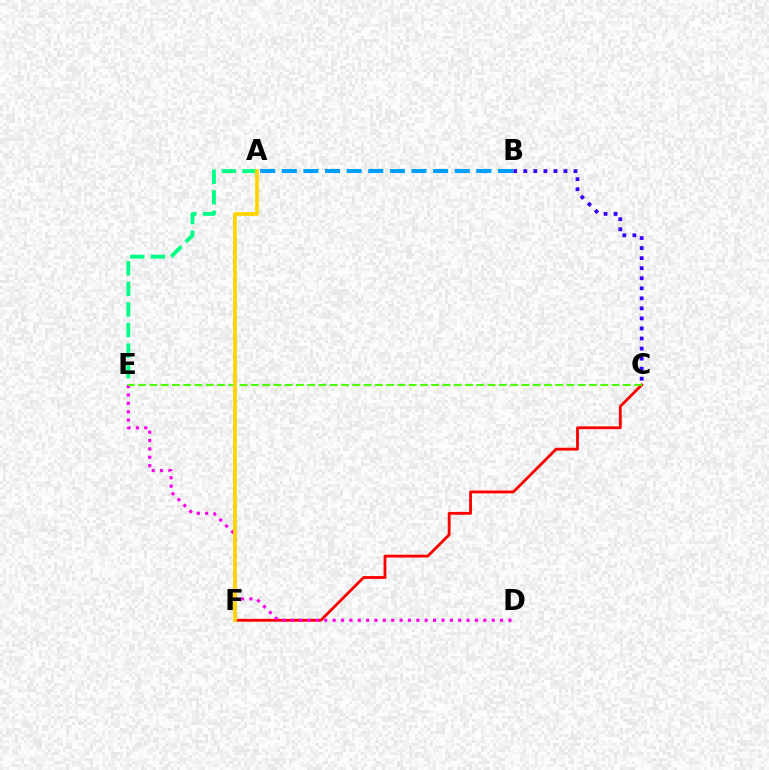{('A', 'E'): [{'color': '#00ff86', 'line_style': 'dashed', 'thickness': 2.8}], ('C', 'F'): [{'color': '#ff0000', 'line_style': 'solid', 'thickness': 2.04}], ('A', 'B'): [{'color': '#009eff', 'line_style': 'dashed', 'thickness': 2.94}], ('D', 'E'): [{'color': '#ff00ed', 'line_style': 'dotted', 'thickness': 2.27}], ('C', 'E'): [{'color': '#4fff00', 'line_style': 'dashed', 'thickness': 1.53}], ('B', 'C'): [{'color': '#3700ff', 'line_style': 'dotted', 'thickness': 2.73}], ('A', 'F'): [{'color': '#ffd500', 'line_style': 'solid', 'thickness': 2.68}]}